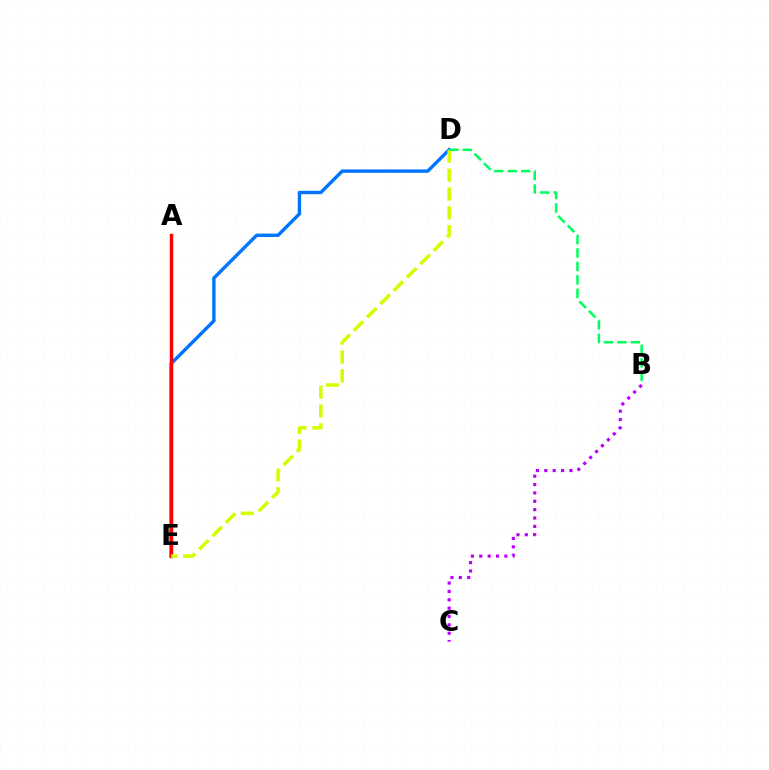{('D', 'E'): [{'color': '#0074ff', 'line_style': 'solid', 'thickness': 2.45}, {'color': '#d1ff00', 'line_style': 'dashed', 'thickness': 2.56}], ('A', 'E'): [{'color': '#ff0000', 'line_style': 'solid', 'thickness': 2.49}], ('B', 'C'): [{'color': '#b900ff', 'line_style': 'dotted', 'thickness': 2.27}], ('B', 'D'): [{'color': '#00ff5c', 'line_style': 'dashed', 'thickness': 1.83}]}